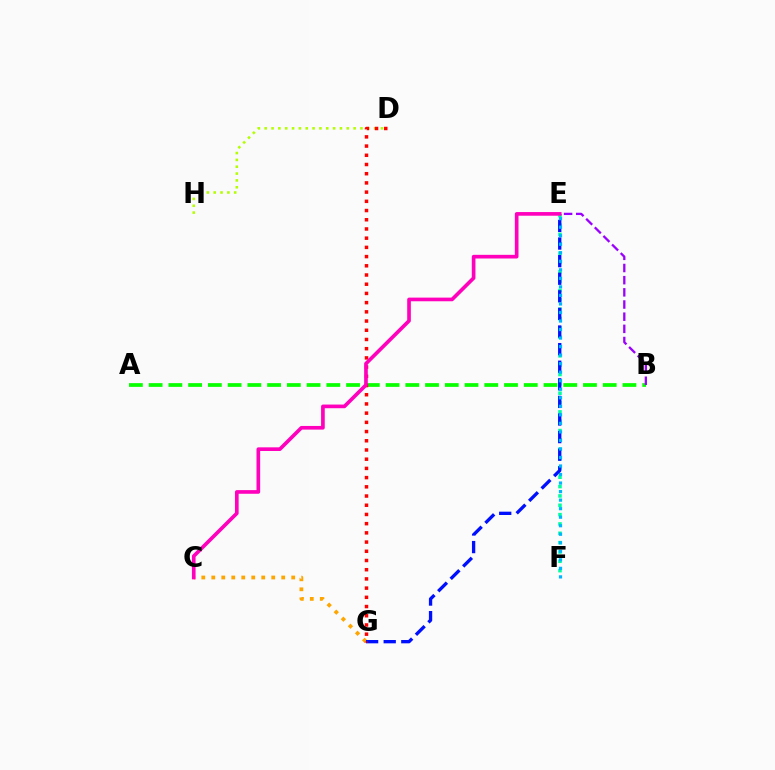{('A', 'B'): [{'color': '#08ff00', 'line_style': 'dashed', 'thickness': 2.68}], ('C', 'G'): [{'color': '#ffa500', 'line_style': 'dotted', 'thickness': 2.71}], ('B', 'E'): [{'color': '#9b00ff', 'line_style': 'dashed', 'thickness': 1.65}], ('E', 'F'): [{'color': '#00ff9d', 'line_style': 'dotted', 'thickness': 2.54}, {'color': '#00b5ff', 'line_style': 'dotted', 'thickness': 2.32}], ('E', 'G'): [{'color': '#0010ff', 'line_style': 'dashed', 'thickness': 2.39}], ('D', 'H'): [{'color': '#b3ff00', 'line_style': 'dotted', 'thickness': 1.86}], ('D', 'G'): [{'color': '#ff0000', 'line_style': 'dotted', 'thickness': 2.5}], ('C', 'E'): [{'color': '#ff00bd', 'line_style': 'solid', 'thickness': 2.63}]}